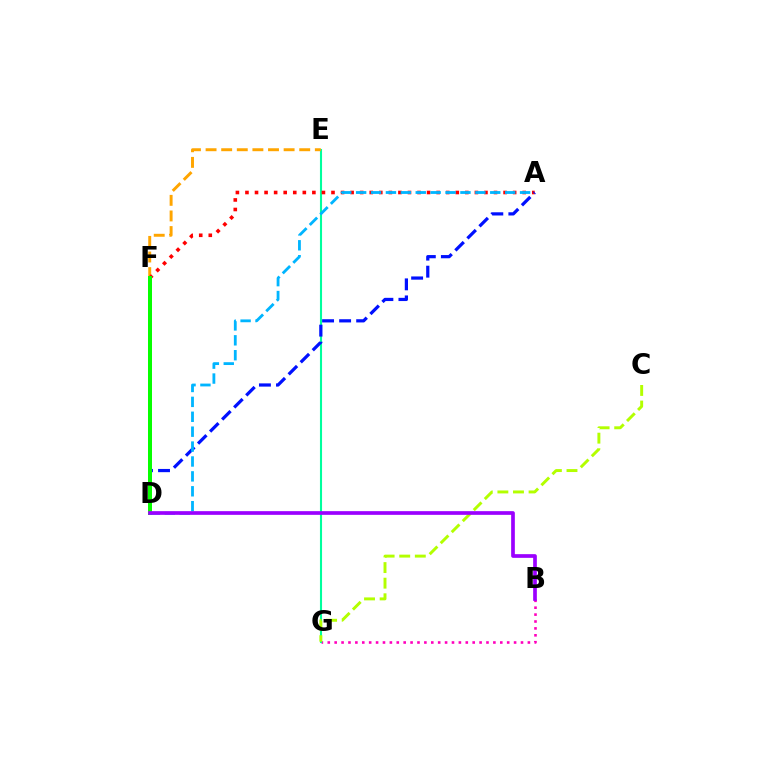{('B', 'G'): [{'color': '#ff00bd', 'line_style': 'dotted', 'thickness': 1.87}], ('E', 'G'): [{'color': '#00ff9d', 'line_style': 'solid', 'thickness': 1.51}], ('C', 'G'): [{'color': '#b3ff00', 'line_style': 'dashed', 'thickness': 2.12}], ('E', 'F'): [{'color': '#ffa500', 'line_style': 'dashed', 'thickness': 2.12}], ('A', 'F'): [{'color': '#ff0000', 'line_style': 'dotted', 'thickness': 2.6}], ('A', 'D'): [{'color': '#0010ff', 'line_style': 'dashed', 'thickness': 2.32}, {'color': '#00b5ff', 'line_style': 'dashed', 'thickness': 2.02}], ('D', 'F'): [{'color': '#08ff00', 'line_style': 'solid', 'thickness': 2.88}], ('B', 'D'): [{'color': '#9b00ff', 'line_style': 'solid', 'thickness': 2.66}]}